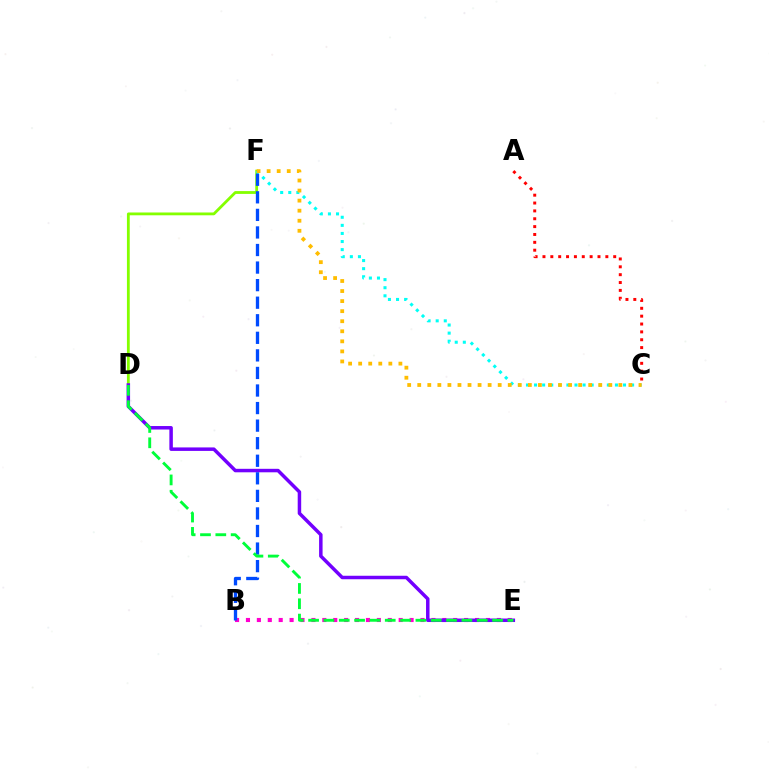{('A', 'C'): [{'color': '#ff0000', 'line_style': 'dotted', 'thickness': 2.14}], ('D', 'F'): [{'color': '#84ff00', 'line_style': 'solid', 'thickness': 2.02}], ('B', 'E'): [{'color': '#ff00cf', 'line_style': 'dotted', 'thickness': 2.96}], ('D', 'E'): [{'color': '#7200ff', 'line_style': 'solid', 'thickness': 2.51}, {'color': '#00ff39', 'line_style': 'dashed', 'thickness': 2.08}], ('C', 'F'): [{'color': '#00fff6', 'line_style': 'dotted', 'thickness': 2.2}, {'color': '#ffbd00', 'line_style': 'dotted', 'thickness': 2.73}], ('B', 'F'): [{'color': '#004bff', 'line_style': 'dashed', 'thickness': 2.39}]}